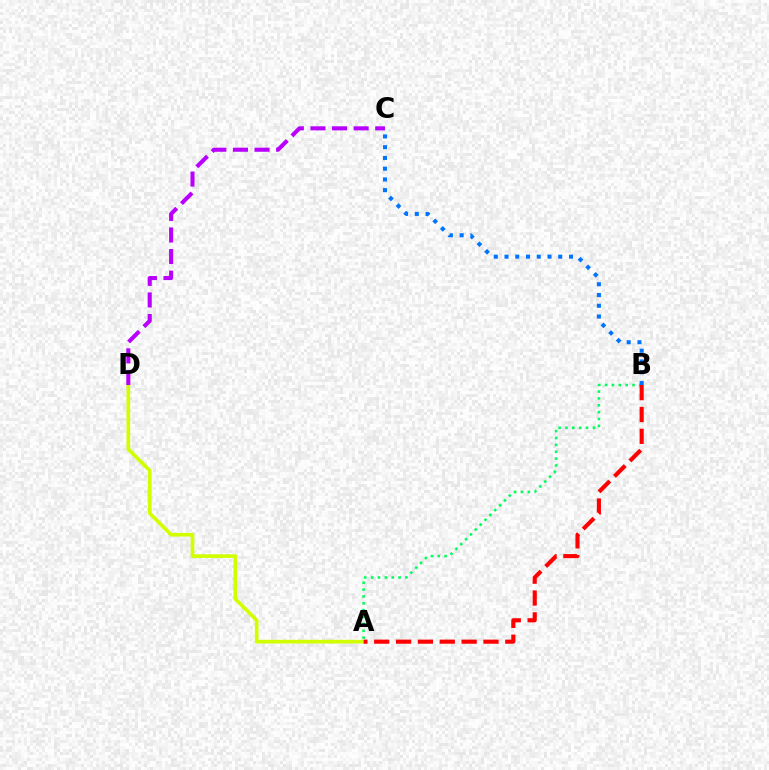{('A', 'B'): [{'color': '#00ff5c', 'line_style': 'dotted', 'thickness': 1.86}, {'color': '#ff0000', 'line_style': 'dashed', 'thickness': 2.97}], ('A', 'D'): [{'color': '#d1ff00', 'line_style': 'solid', 'thickness': 2.66}], ('B', 'C'): [{'color': '#0074ff', 'line_style': 'dotted', 'thickness': 2.92}], ('C', 'D'): [{'color': '#b900ff', 'line_style': 'dashed', 'thickness': 2.93}]}